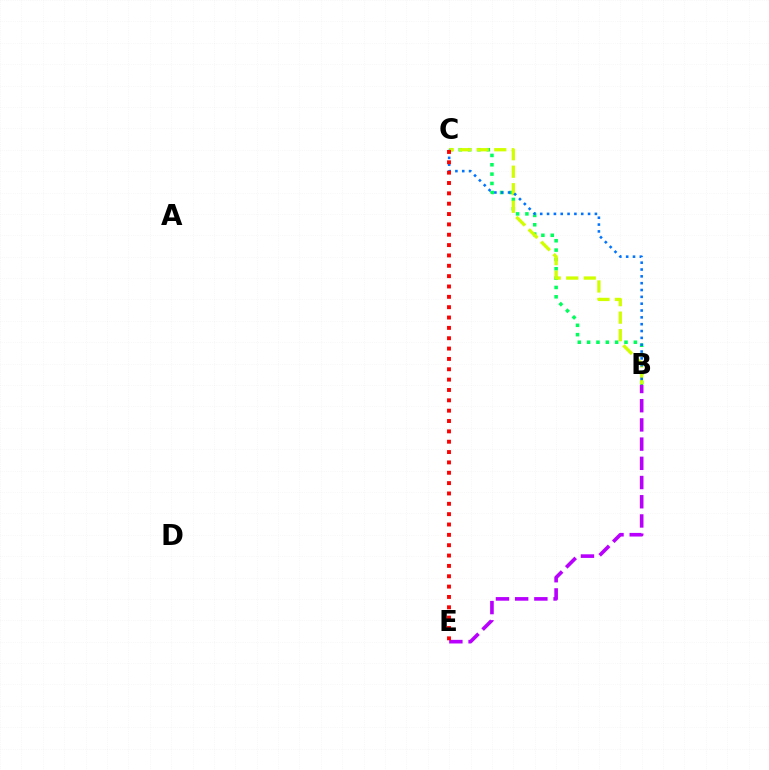{('B', 'C'): [{'color': '#00ff5c', 'line_style': 'dotted', 'thickness': 2.54}, {'color': '#d1ff00', 'line_style': 'dashed', 'thickness': 2.38}, {'color': '#0074ff', 'line_style': 'dotted', 'thickness': 1.86}], ('B', 'E'): [{'color': '#b900ff', 'line_style': 'dashed', 'thickness': 2.61}], ('C', 'E'): [{'color': '#ff0000', 'line_style': 'dotted', 'thickness': 2.81}]}